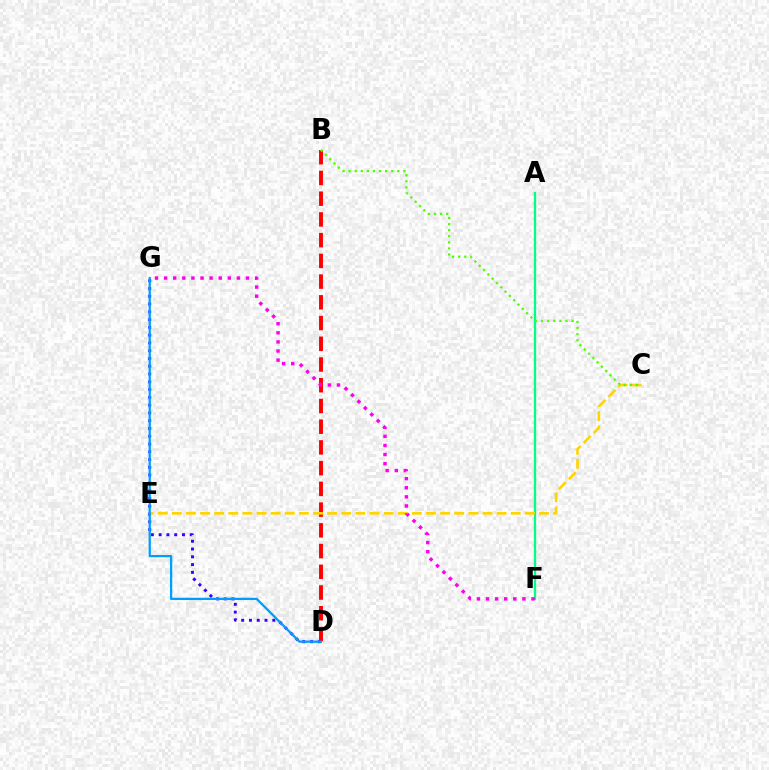{('D', 'G'): [{'color': '#3700ff', 'line_style': 'dotted', 'thickness': 2.11}, {'color': '#009eff', 'line_style': 'solid', 'thickness': 1.64}], ('A', 'F'): [{'color': '#00ff86', 'line_style': 'solid', 'thickness': 1.66}], ('B', 'D'): [{'color': '#ff0000', 'line_style': 'dashed', 'thickness': 2.82}], ('C', 'E'): [{'color': '#ffd500', 'line_style': 'dashed', 'thickness': 1.92}], ('B', 'C'): [{'color': '#4fff00', 'line_style': 'dotted', 'thickness': 1.65}], ('F', 'G'): [{'color': '#ff00ed', 'line_style': 'dotted', 'thickness': 2.47}]}